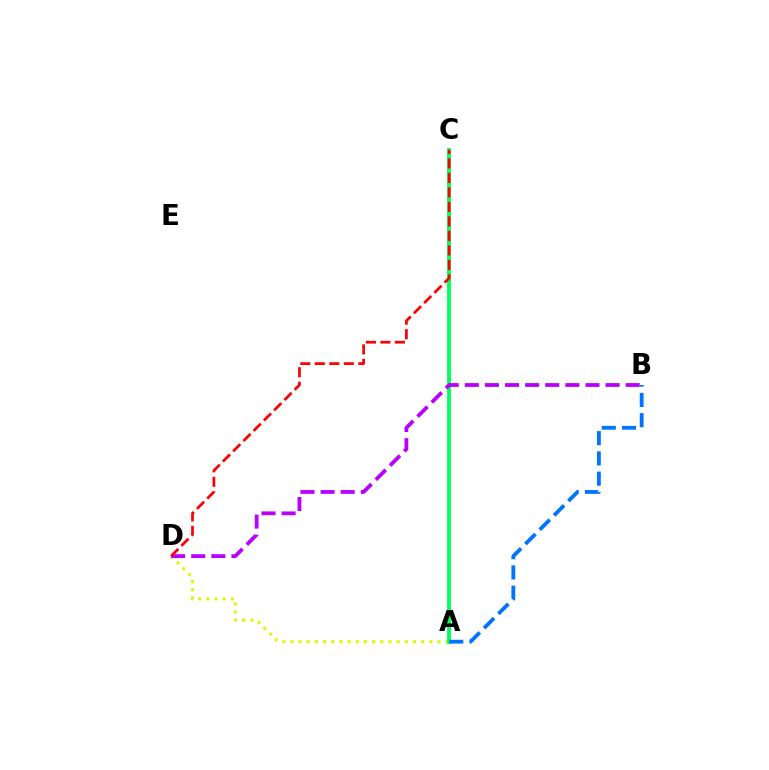{('A', 'D'): [{'color': '#d1ff00', 'line_style': 'dotted', 'thickness': 2.22}], ('A', 'C'): [{'color': '#00ff5c', 'line_style': 'solid', 'thickness': 2.75}], ('A', 'B'): [{'color': '#0074ff', 'line_style': 'dashed', 'thickness': 2.75}], ('B', 'D'): [{'color': '#b900ff', 'line_style': 'dashed', 'thickness': 2.73}], ('C', 'D'): [{'color': '#ff0000', 'line_style': 'dashed', 'thickness': 1.97}]}